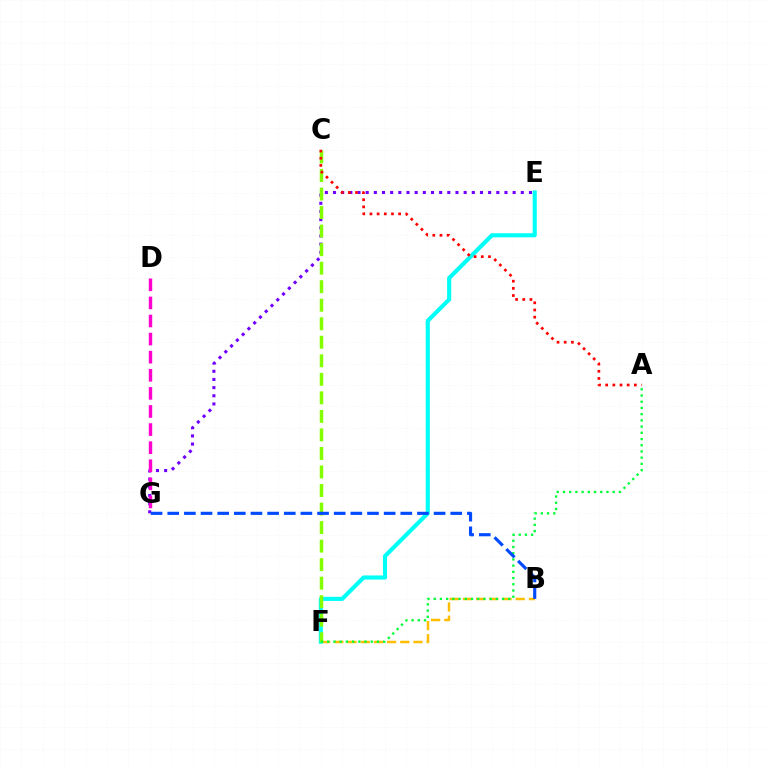{('E', 'G'): [{'color': '#7200ff', 'line_style': 'dotted', 'thickness': 2.22}], ('D', 'G'): [{'color': '#ff00cf', 'line_style': 'dashed', 'thickness': 2.46}], ('B', 'F'): [{'color': '#ffbd00', 'line_style': 'dashed', 'thickness': 1.79}], ('E', 'F'): [{'color': '#00fff6', 'line_style': 'solid', 'thickness': 2.96}], ('C', 'F'): [{'color': '#84ff00', 'line_style': 'dashed', 'thickness': 2.52}], ('A', 'F'): [{'color': '#00ff39', 'line_style': 'dotted', 'thickness': 1.69}], ('A', 'C'): [{'color': '#ff0000', 'line_style': 'dotted', 'thickness': 1.95}], ('B', 'G'): [{'color': '#004bff', 'line_style': 'dashed', 'thickness': 2.26}]}